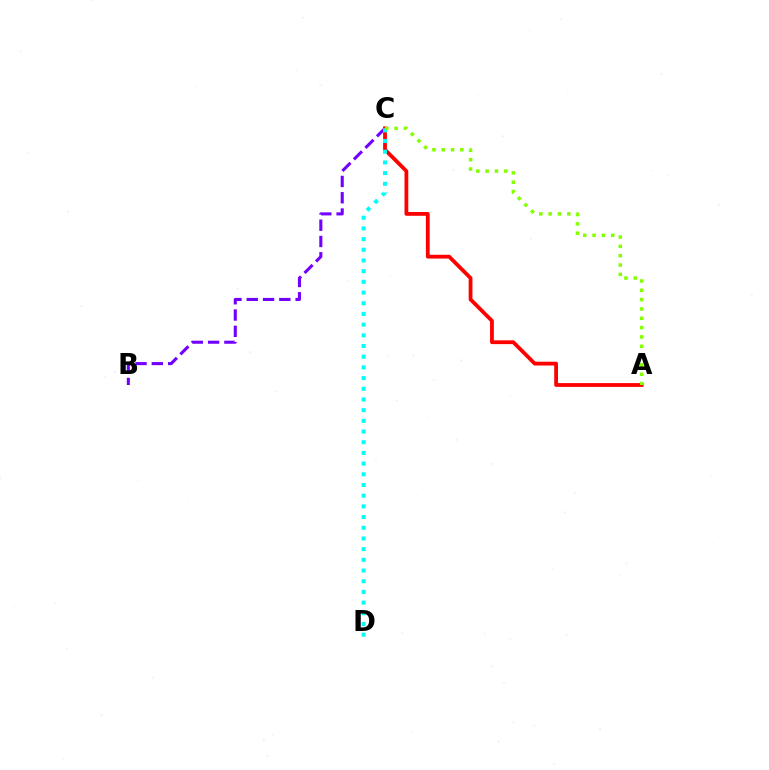{('B', 'C'): [{'color': '#7200ff', 'line_style': 'dashed', 'thickness': 2.21}], ('A', 'C'): [{'color': '#ff0000', 'line_style': 'solid', 'thickness': 2.73}, {'color': '#84ff00', 'line_style': 'dotted', 'thickness': 2.53}], ('C', 'D'): [{'color': '#00fff6', 'line_style': 'dotted', 'thickness': 2.9}]}